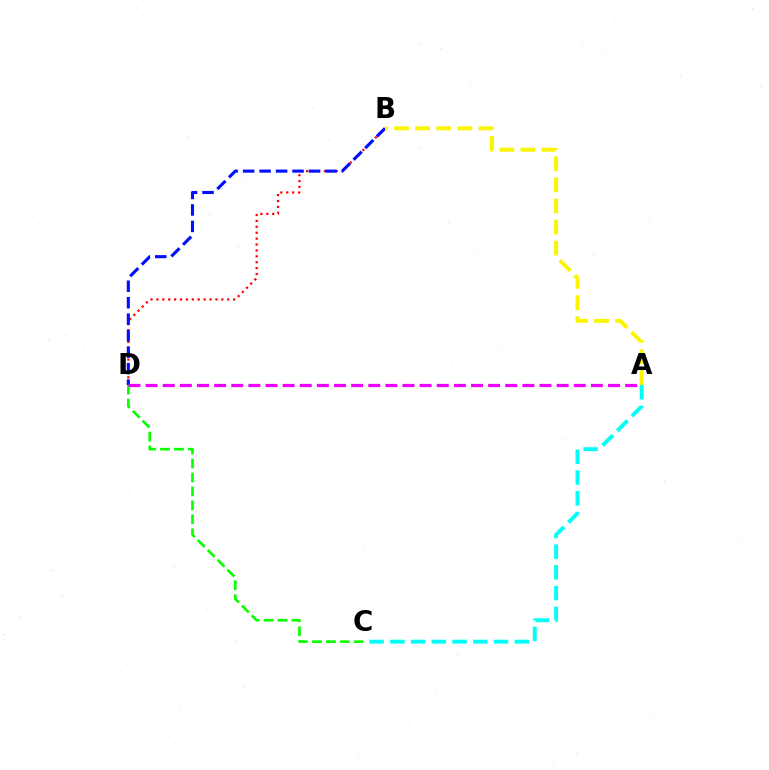{('B', 'D'): [{'color': '#ff0000', 'line_style': 'dotted', 'thickness': 1.6}, {'color': '#0010ff', 'line_style': 'dashed', 'thickness': 2.24}], ('A', 'B'): [{'color': '#fcf500', 'line_style': 'dashed', 'thickness': 2.87}], ('C', 'D'): [{'color': '#08ff00', 'line_style': 'dashed', 'thickness': 1.89}], ('A', 'D'): [{'color': '#ee00ff', 'line_style': 'dashed', 'thickness': 2.33}], ('A', 'C'): [{'color': '#00fff6', 'line_style': 'dashed', 'thickness': 2.82}]}